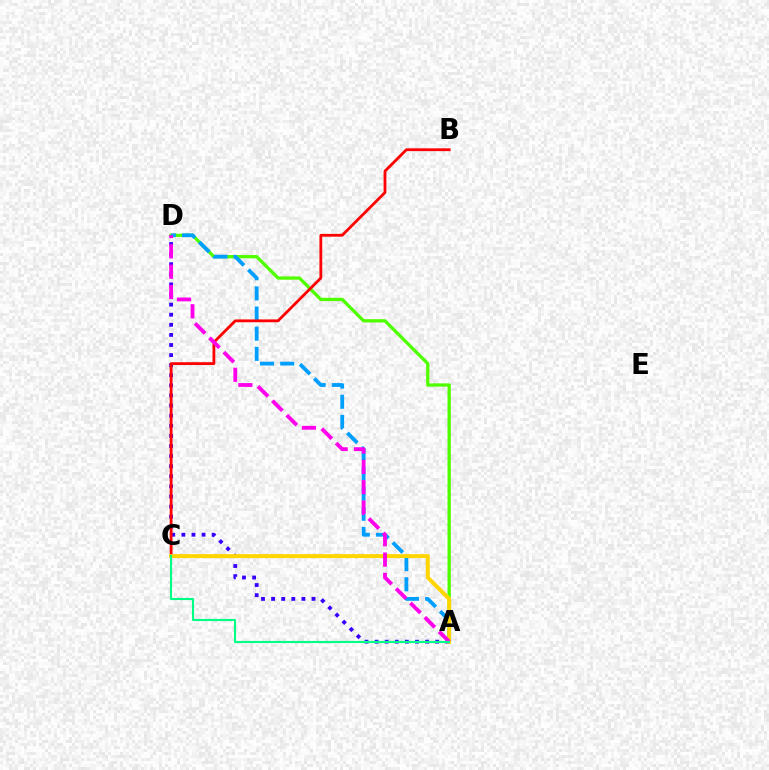{('A', 'D'): [{'color': '#4fff00', 'line_style': 'solid', 'thickness': 2.36}, {'color': '#3700ff', 'line_style': 'dotted', 'thickness': 2.74}, {'color': '#009eff', 'line_style': 'dashed', 'thickness': 2.74}, {'color': '#ff00ed', 'line_style': 'dashed', 'thickness': 2.76}], ('B', 'C'): [{'color': '#ff0000', 'line_style': 'solid', 'thickness': 2.02}], ('A', 'C'): [{'color': '#ffd500', 'line_style': 'solid', 'thickness': 2.84}, {'color': '#00ff86', 'line_style': 'solid', 'thickness': 1.54}]}